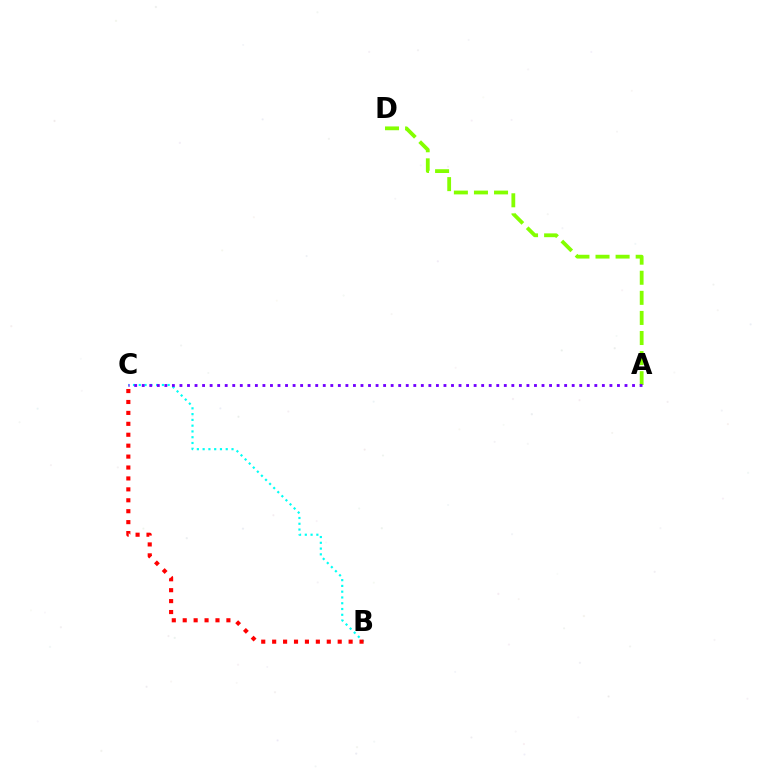{('B', 'C'): [{'color': '#00fff6', 'line_style': 'dotted', 'thickness': 1.57}, {'color': '#ff0000', 'line_style': 'dotted', 'thickness': 2.97}], ('A', 'D'): [{'color': '#84ff00', 'line_style': 'dashed', 'thickness': 2.73}], ('A', 'C'): [{'color': '#7200ff', 'line_style': 'dotted', 'thickness': 2.05}]}